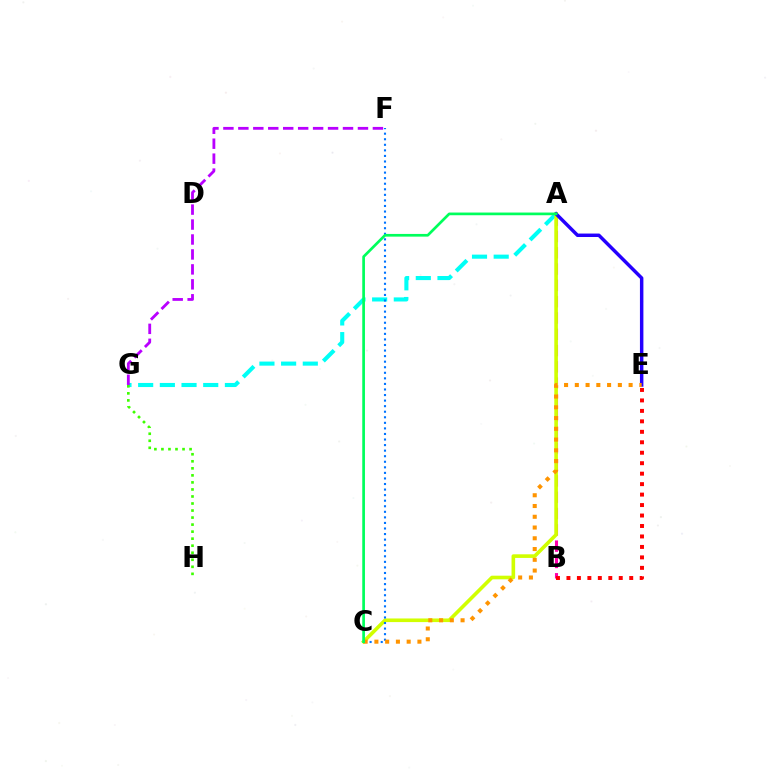{('A', 'G'): [{'color': '#00fff6', 'line_style': 'dashed', 'thickness': 2.95}], ('A', 'B'): [{'color': '#ff00ac', 'line_style': 'dashed', 'thickness': 2.21}], ('A', 'C'): [{'color': '#d1ff00', 'line_style': 'solid', 'thickness': 2.61}, {'color': '#00ff5c', 'line_style': 'solid', 'thickness': 1.94}], ('A', 'E'): [{'color': '#2500ff', 'line_style': 'solid', 'thickness': 2.49}], ('C', 'F'): [{'color': '#0074ff', 'line_style': 'dotted', 'thickness': 1.51}], ('F', 'G'): [{'color': '#b900ff', 'line_style': 'dashed', 'thickness': 2.03}], ('B', 'E'): [{'color': '#ff0000', 'line_style': 'dotted', 'thickness': 2.84}], ('C', 'E'): [{'color': '#ff9400', 'line_style': 'dotted', 'thickness': 2.92}], ('G', 'H'): [{'color': '#3dff00', 'line_style': 'dotted', 'thickness': 1.91}]}